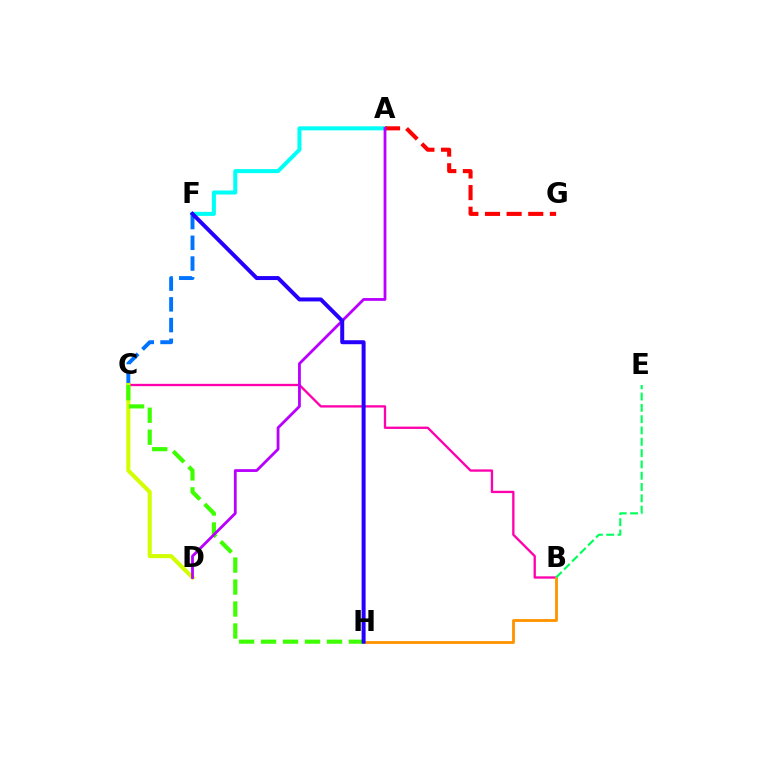{('C', 'F'): [{'color': '#0074ff', 'line_style': 'dashed', 'thickness': 2.82}], ('B', 'C'): [{'color': '#ff00ac', 'line_style': 'solid', 'thickness': 1.67}], ('B', 'H'): [{'color': '#ff9400', 'line_style': 'solid', 'thickness': 2.04}], ('B', 'E'): [{'color': '#00ff5c', 'line_style': 'dashed', 'thickness': 1.54}], ('C', 'D'): [{'color': '#d1ff00', 'line_style': 'solid', 'thickness': 2.93}], ('A', 'F'): [{'color': '#00fff6', 'line_style': 'solid', 'thickness': 2.9}], ('C', 'H'): [{'color': '#3dff00', 'line_style': 'dashed', 'thickness': 2.99}], ('A', 'G'): [{'color': '#ff0000', 'line_style': 'dashed', 'thickness': 2.94}], ('A', 'D'): [{'color': '#b900ff', 'line_style': 'solid', 'thickness': 2.02}], ('F', 'H'): [{'color': '#2500ff', 'line_style': 'solid', 'thickness': 2.87}]}